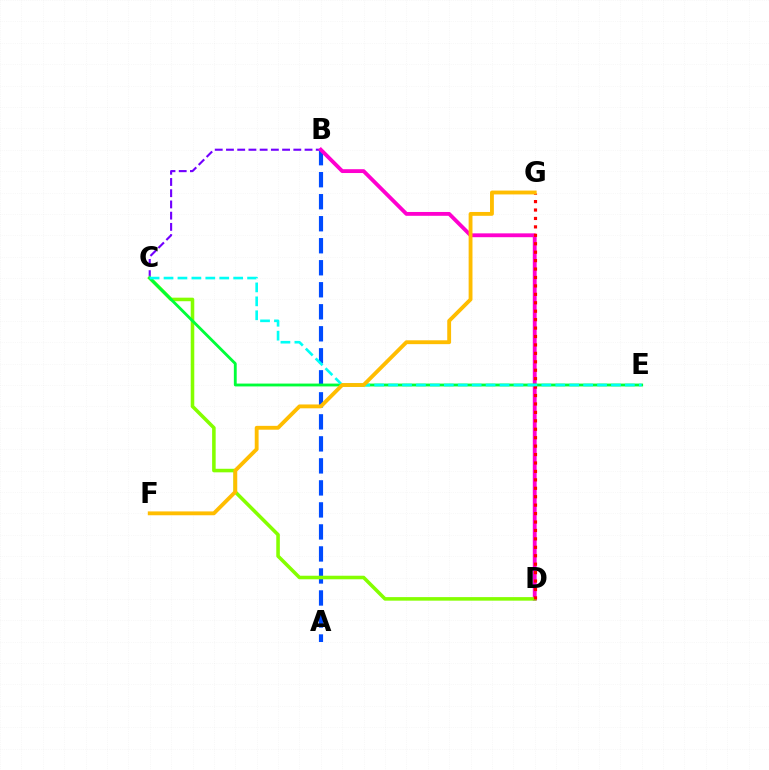{('A', 'B'): [{'color': '#004bff', 'line_style': 'dashed', 'thickness': 2.99}], ('B', 'C'): [{'color': '#7200ff', 'line_style': 'dashed', 'thickness': 1.52}], ('B', 'D'): [{'color': '#ff00cf', 'line_style': 'solid', 'thickness': 2.77}], ('C', 'D'): [{'color': '#84ff00', 'line_style': 'solid', 'thickness': 2.56}], ('C', 'E'): [{'color': '#00ff39', 'line_style': 'solid', 'thickness': 2.05}, {'color': '#00fff6', 'line_style': 'dashed', 'thickness': 1.89}], ('D', 'G'): [{'color': '#ff0000', 'line_style': 'dotted', 'thickness': 2.29}], ('F', 'G'): [{'color': '#ffbd00', 'line_style': 'solid', 'thickness': 2.77}]}